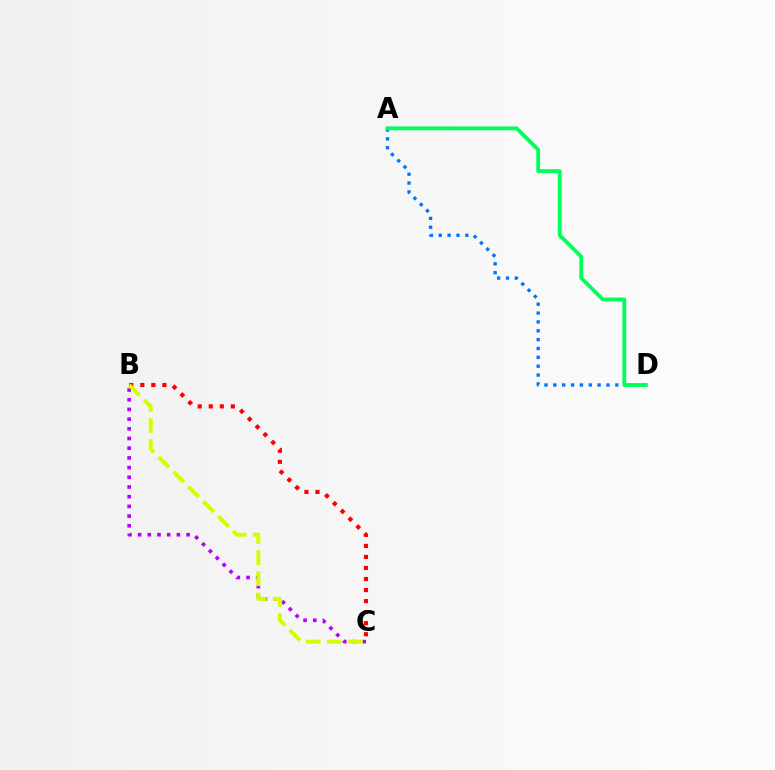{('B', 'C'): [{'color': '#b900ff', 'line_style': 'dotted', 'thickness': 2.63}, {'color': '#ff0000', 'line_style': 'dotted', 'thickness': 3.0}, {'color': '#d1ff00', 'line_style': 'dashed', 'thickness': 2.86}], ('A', 'D'): [{'color': '#0074ff', 'line_style': 'dotted', 'thickness': 2.41}, {'color': '#00ff5c', 'line_style': 'solid', 'thickness': 2.75}]}